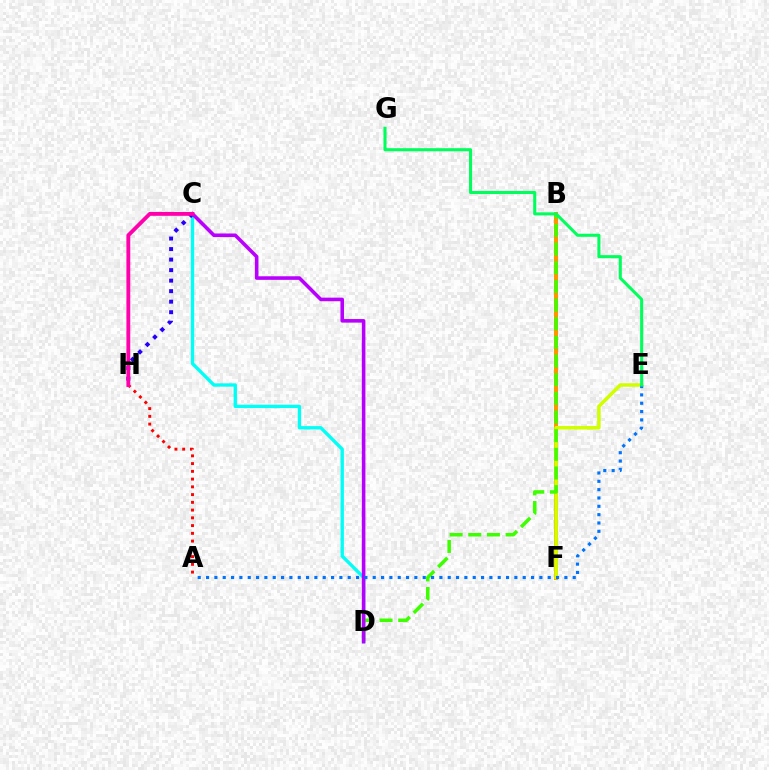{('C', 'D'): [{'color': '#00fff6', 'line_style': 'solid', 'thickness': 2.4}, {'color': '#b900ff', 'line_style': 'solid', 'thickness': 2.58}], ('A', 'H'): [{'color': '#ff0000', 'line_style': 'dotted', 'thickness': 2.11}], ('C', 'H'): [{'color': '#2500ff', 'line_style': 'dotted', 'thickness': 2.86}, {'color': '#ff00ac', 'line_style': 'solid', 'thickness': 2.77}], ('B', 'F'): [{'color': '#ff9400', 'line_style': 'solid', 'thickness': 2.89}], ('E', 'F'): [{'color': '#d1ff00', 'line_style': 'solid', 'thickness': 2.55}], ('B', 'D'): [{'color': '#3dff00', 'line_style': 'dashed', 'thickness': 2.53}], ('A', 'E'): [{'color': '#0074ff', 'line_style': 'dotted', 'thickness': 2.26}], ('E', 'G'): [{'color': '#00ff5c', 'line_style': 'solid', 'thickness': 2.21}]}